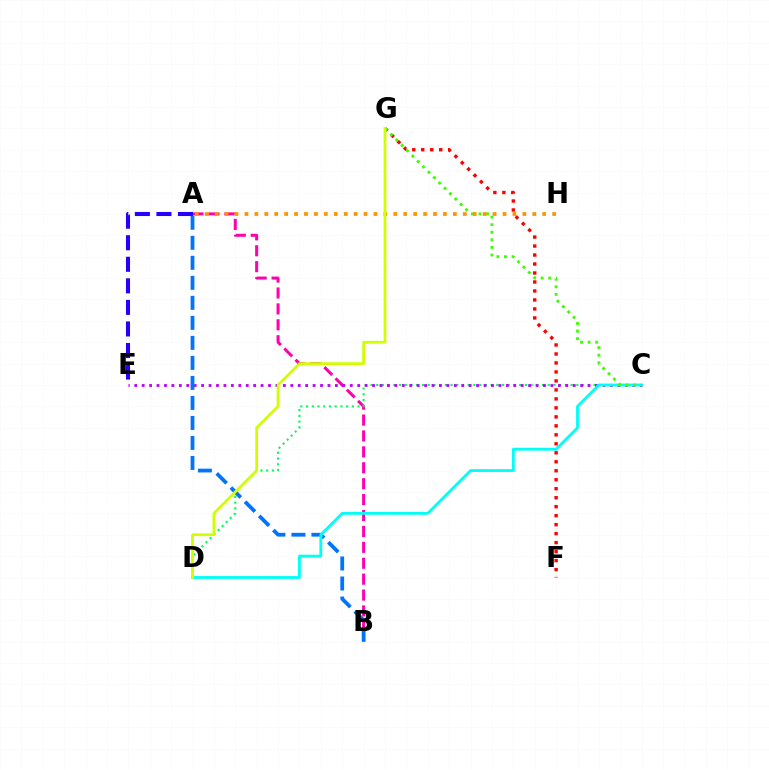{('A', 'B'): [{'color': '#ff00ac', 'line_style': 'dashed', 'thickness': 2.16}, {'color': '#0074ff', 'line_style': 'dashed', 'thickness': 2.72}], ('C', 'D'): [{'color': '#00ff5c', 'line_style': 'dotted', 'thickness': 1.55}, {'color': '#00fff6', 'line_style': 'solid', 'thickness': 2.03}], ('A', 'E'): [{'color': '#2500ff', 'line_style': 'dashed', 'thickness': 2.93}], ('C', 'E'): [{'color': '#b900ff', 'line_style': 'dotted', 'thickness': 2.02}], ('F', 'G'): [{'color': '#ff0000', 'line_style': 'dotted', 'thickness': 2.44}], ('C', 'G'): [{'color': '#3dff00', 'line_style': 'dotted', 'thickness': 2.06}], ('A', 'H'): [{'color': '#ff9400', 'line_style': 'dotted', 'thickness': 2.7}], ('D', 'G'): [{'color': '#d1ff00', 'line_style': 'solid', 'thickness': 1.98}]}